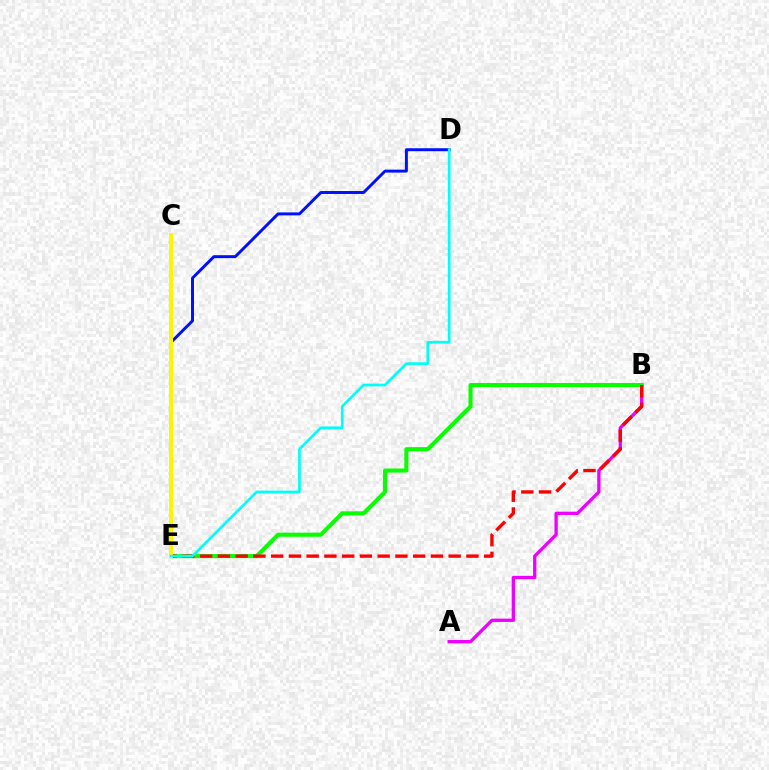{('A', 'B'): [{'color': '#ee00ff', 'line_style': 'solid', 'thickness': 2.38}], ('D', 'E'): [{'color': '#0010ff', 'line_style': 'solid', 'thickness': 2.13}, {'color': '#00fff6', 'line_style': 'solid', 'thickness': 1.94}], ('B', 'E'): [{'color': '#08ff00', 'line_style': 'solid', 'thickness': 2.94}, {'color': '#ff0000', 'line_style': 'dashed', 'thickness': 2.41}], ('C', 'E'): [{'color': '#fcf500', 'line_style': 'solid', 'thickness': 2.86}]}